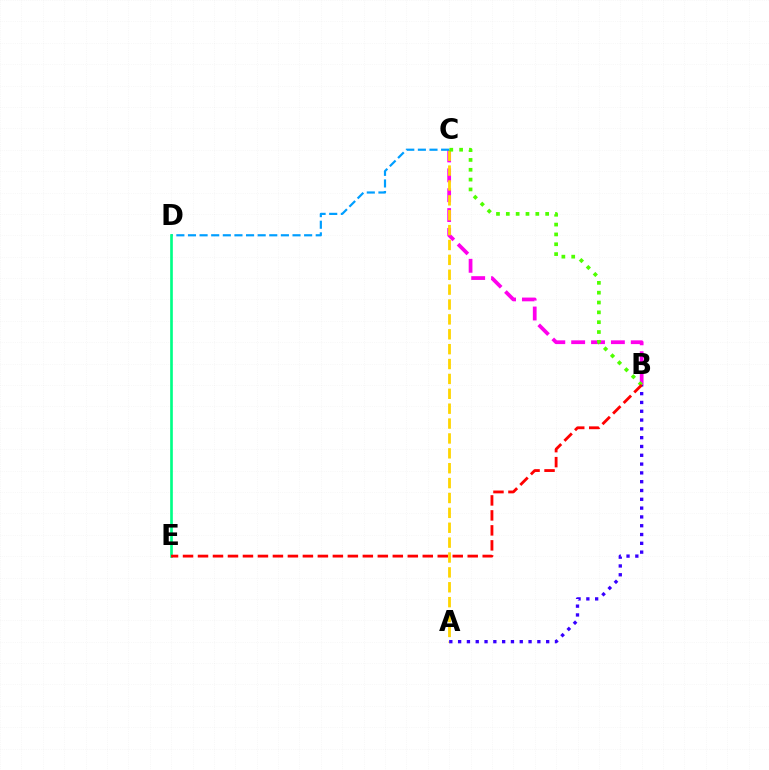{('B', 'C'): [{'color': '#ff00ed', 'line_style': 'dashed', 'thickness': 2.7}, {'color': '#4fff00', 'line_style': 'dotted', 'thickness': 2.67}], ('A', 'C'): [{'color': '#ffd500', 'line_style': 'dashed', 'thickness': 2.02}], ('C', 'D'): [{'color': '#009eff', 'line_style': 'dashed', 'thickness': 1.58}], ('A', 'B'): [{'color': '#3700ff', 'line_style': 'dotted', 'thickness': 2.39}], ('D', 'E'): [{'color': '#00ff86', 'line_style': 'solid', 'thickness': 1.92}], ('B', 'E'): [{'color': '#ff0000', 'line_style': 'dashed', 'thickness': 2.04}]}